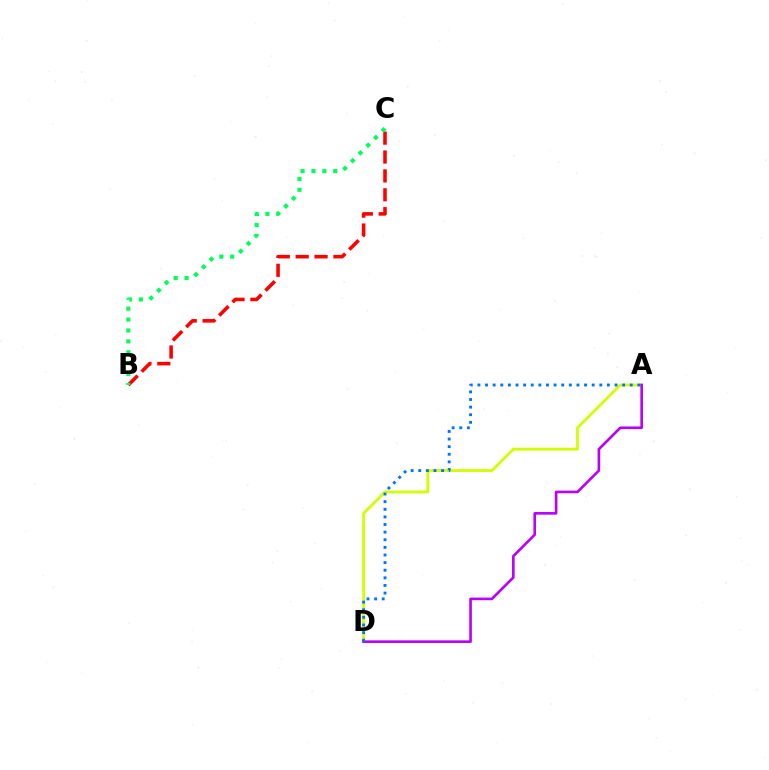{('A', 'D'): [{'color': '#d1ff00', 'line_style': 'solid', 'thickness': 2.02}, {'color': '#b900ff', 'line_style': 'solid', 'thickness': 1.89}, {'color': '#0074ff', 'line_style': 'dotted', 'thickness': 2.07}], ('B', 'C'): [{'color': '#ff0000', 'line_style': 'dashed', 'thickness': 2.57}, {'color': '#00ff5c', 'line_style': 'dotted', 'thickness': 2.96}]}